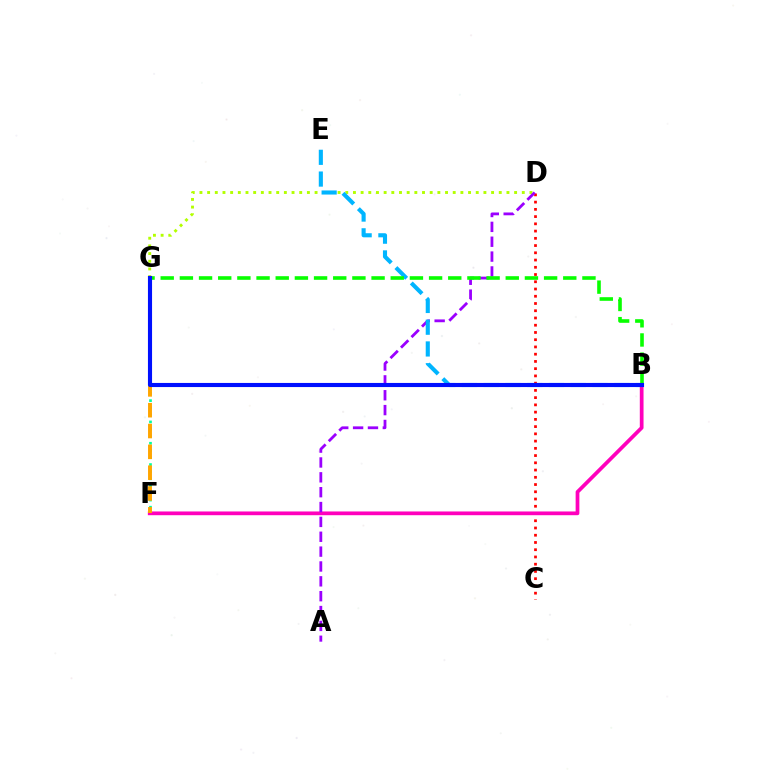{('C', 'D'): [{'color': '#ff0000', 'line_style': 'dotted', 'thickness': 1.97}], ('F', 'G'): [{'color': '#00ff9d', 'line_style': 'dotted', 'thickness': 1.93}, {'color': '#ffa500', 'line_style': 'dashed', 'thickness': 2.83}], ('B', 'F'): [{'color': '#ff00bd', 'line_style': 'solid', 'thickness': 2.69}], ('D', 'G'): [{'color': '#b3ff00', 'line_style': 'dotted', 'thickness': 2.09}], ('A', 'D'): [{'color': '#9b00ff', 'line_style': 'dashed', 'thickness': 2.02}], ('B', 'E'): [{'color': '#00b5ff', 'line_style': 'dashed', 'thickness': 2.95}], ('B', 'G'): [{'color': '#08ff00', 'line_style': 'dashed', 'thickness': 2.6}, {'color': '#0010ff', 'line_style': 'solid', 'thickness': 2.96}]}